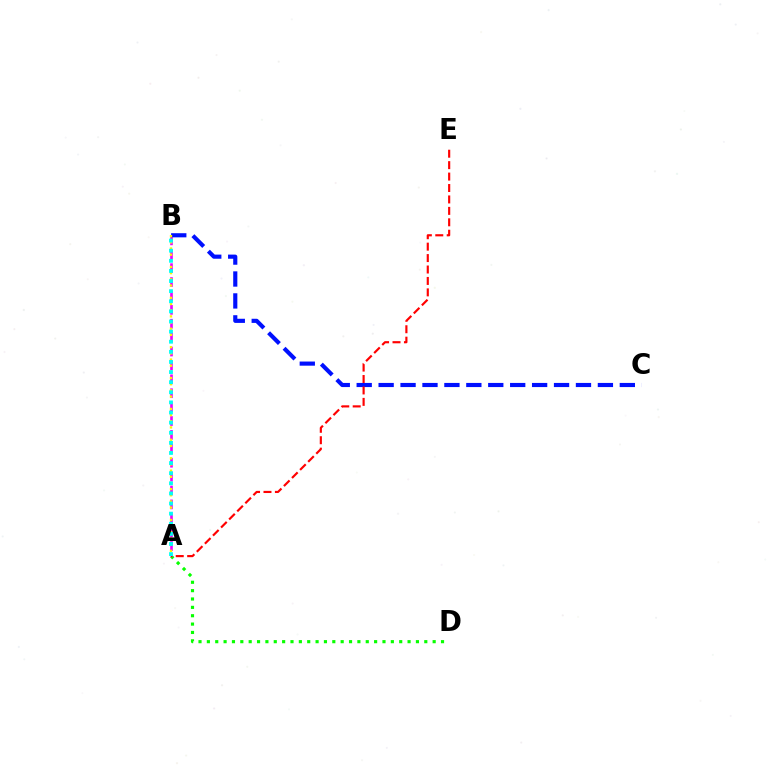{('A', 'D'): [{'color': '#08ff00', 'line_style': 'dotted', 'thickness': 2.27}], ('A', 'B'): [{'color': '#ee00ff', 'line_style': 'dashed', 'thickness': 1.89}, {'color': '#fcf500', 'line_style': 'dotted', 'thickness': 1.68}, {'color': '#00fff6', 'line_style': 'dotted', 'thickness': 2.75}], ('B', 'C'): [{'color': '#0010ff', 'line_style': 'dashed', 'thickness': 2.98}], ('A', 'E'): [{'color': '#ff0000', 'line_style': 'dashed', 'thickness': 1.55}]}